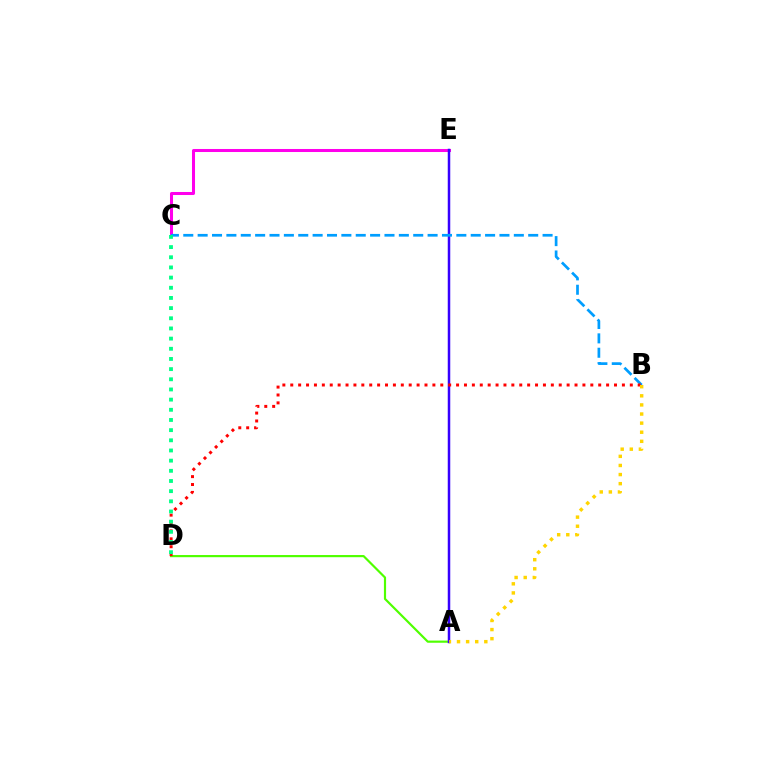{('A', 'D'): [{'color': '#4fff00', 'line_style': 'solid', 'thickness': 1.56}], ('C', 'E'): [{'color': '#ff00ed', 'line_style': 'solid', 'thickness': 2.18}], ('A', 'E'): [{'color': '#3700ff', 'line_style': 'solid', 'thickness': 1.8}], ('B', 'C'): [{'color': '#009eff', 'line_style': 'dashed', 'thickness': 1.95}], ('B', 'D'): [{'color': '#ff0000', 'line_style': 'dotted', 'thickness': 2.15}], ('C', 'D'): [{'color': '#00ff86', 'line_style': 'dotted', 'thickness': 2.76}], ('A', 'B'): [{'color': '#ffd500', 'line_style': 'dotted', 'thickness': 2.47}]}